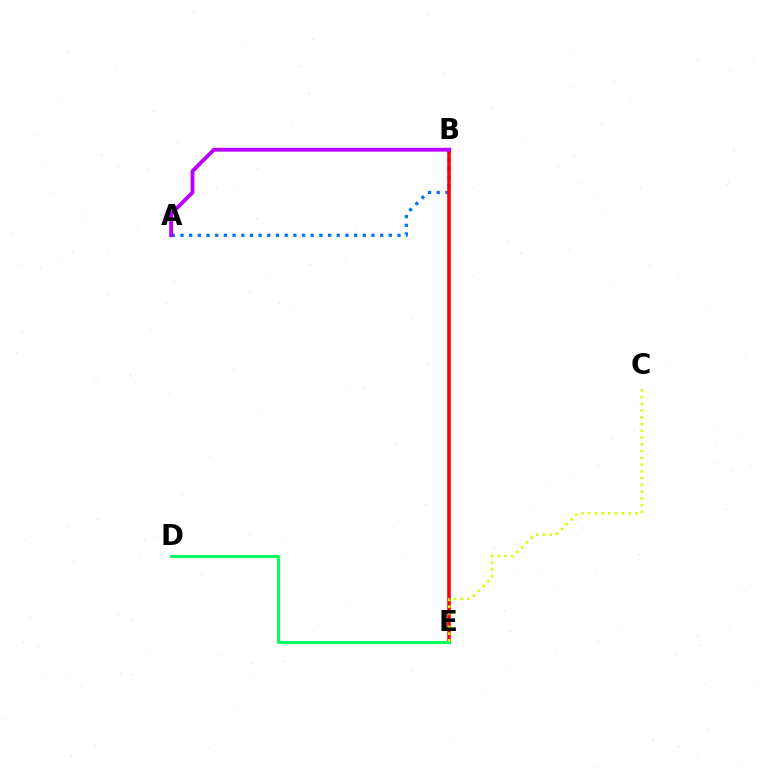{('A', 'B'): [{'color': '#0074ff', 'line_style': 'dotted', 'thickness': 2.36}, {'color': '#b900ff', 'line_style': 'solid', 'thickness': 2.76}], ('B', 'E'): [{'color': '#ff0000', 'line_style': 'solid', 'thickness': 2.56}], ('D', 'E'): [{'color': '#00ff5c', 'line_style': 'solid', 'thickness': 2.12}], ('C', 'E'): [{'color': '#d1ff00', 'line_style': 'dotted', 'thickness': 1.83}]}